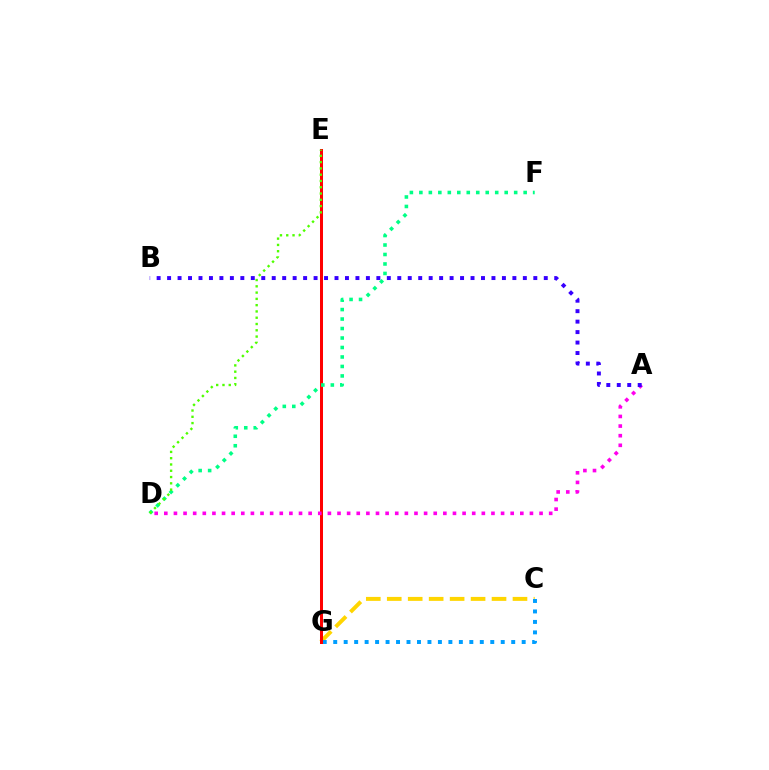{('C', 'G'): [{'color': '#ffd500', 'line_style': 'dashed', 'thickness': 2.85}, {'color': '#009eff', 'line_style': 'dotted', 'thickness': 2.84}], ('E', 'G'): [{'color': '#ff0000', 'line_style': 'solid', 'thickness': 2.17}], ('D', 'F'): [{'color': '#00ff86', 'line_style': 'dotted', 'thickness': 2.58}], ('D', 'E'): [{'color': '#4fff00', 'line_style': 'dotted', 'thickness': 1.71}], ('A', 'D'): [{'color': '#ff00ed', 'line_style': 'dotted', 'thickness': 2.61}], ('A', 'B'): [{'color': '#3700ff', 'line_style': 'dotted', 'thickness': 2.84}]}